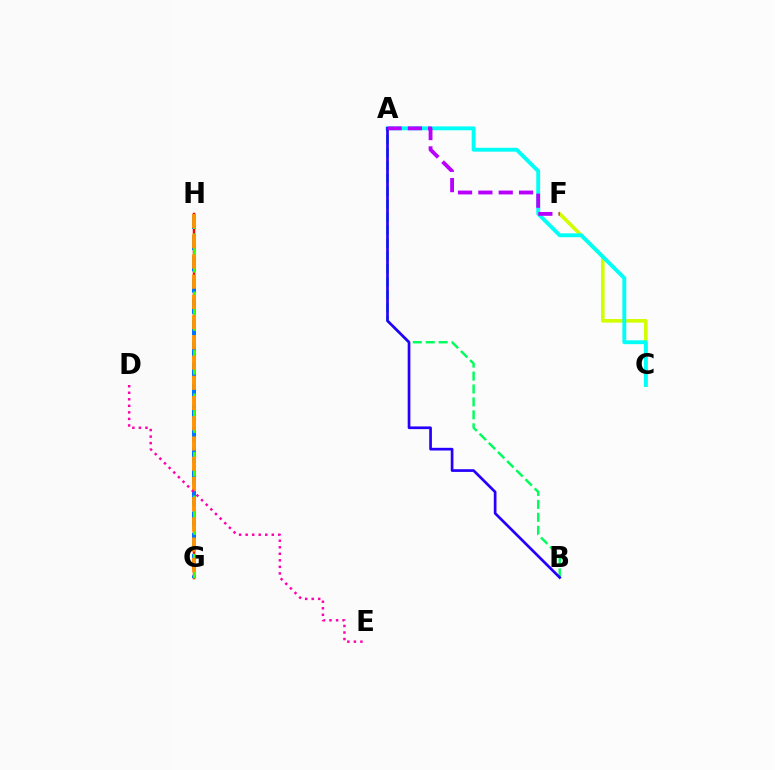{('A', 'B'): [{'color': '#00ff5c', 'line_style': 'dashed', 'thickness': 1.76}, {'color': '#2500ff', 'line_style': 'solid', 'thickness': 1.94}], ('G', 'H'): [{'color': '#ff0000', 'line_style': 'solid', 'thickness': 1.79}, {'color': '#0074ff', 'line_style': 'dashed', 'thickness': 2.89}, {'color': '#3dff00', 'line_style': 'dashed', 'thickness': 1.98}, {'color': '#ff9400', 'line_style': 'dashed', 'thickness': 2.75}], ('C', 'F'): [{'color': '#d1ff00', 'line_style': 'solid', 'thickness': 2.61}], ('A', 'C'): [{'color': '#00fff6', 'line_style': 'solid', 'thickness': 2.79}], ('A', 'F'): [{'color': '#b900ff', 'line_style': 'dashed', 'thickness': 2.76}], ('D', 'E'): [{'color': '#ff00ac', 'line_style': 'dotted', 'thickness': 1.78}]}